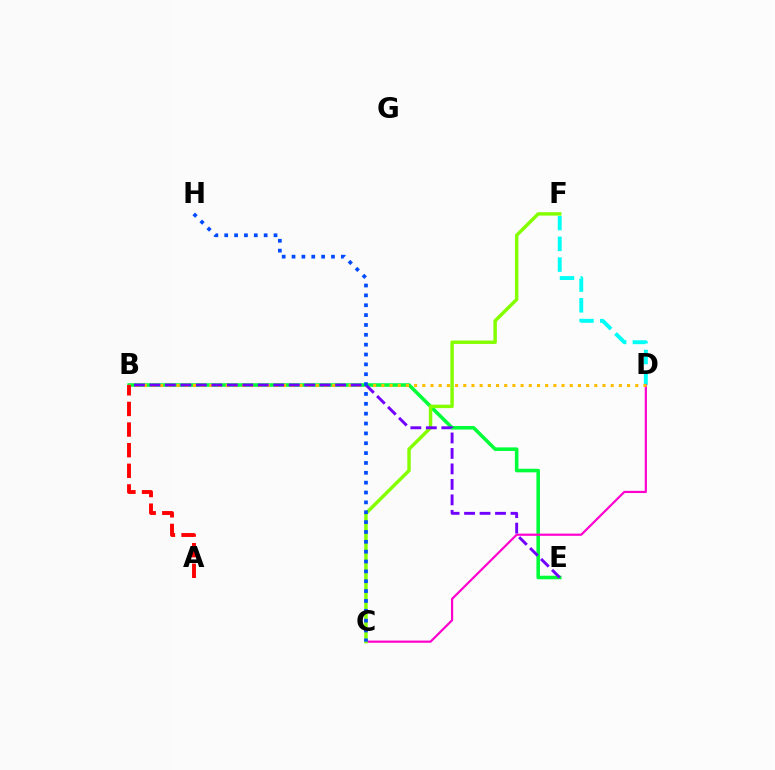{('B', 'E'): [{'color': '#00ff39', 'line_style': 'solid', 'thickness': 2.56}, {'color': '#7200ff', 'line_style': 'dashed', 'thickness': 2.1}], ('D', 'F'): [{'color': '#00fff6', 'line_style': 'dashed', 'thickness': 2.82}], ('C', 'D'): [{'color': '#ff00cf', 'line_style': 'solid', 'thickness': 1.58}], ('C', 'F'): [{'color': '#84ff00', 'line_style': 'solid', 'thickness': 2.48}], ('B', 'D'): [{'color': '#ffbd00', 'line_style': 'dotted', 'thickness': 2.23}], ('C', 'H'): [{'color': '#004bff', 'line_style': 'dotted', 'thickness': 2.68}], ('A', 'B'): [{'color': '#ff0000', 'line_style': 'dashed', 'thickness': 2.8}]}